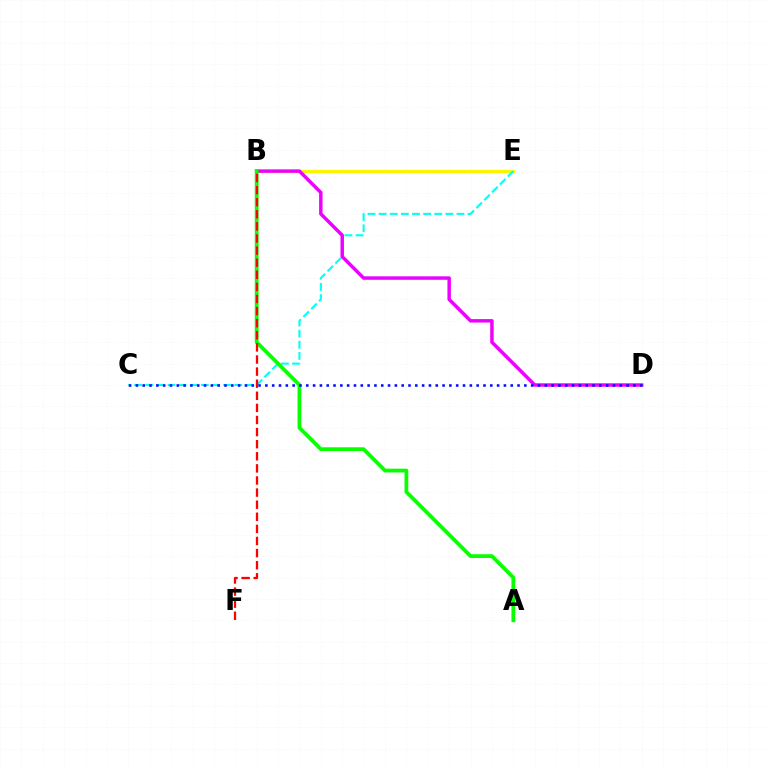{('B', 'E'): [{'color': '#fcf500', 'line_style': 'solid', 'thickness': 2.31}], ('C', 'E'): [{'color': '#00fff6', 'line_style': 'dashed', 'thickness': 1.51}], ('B', 'D'): [{'color': '#ee00ff', 'line_style': 'solid', 'thickness': 2.49}], ('A', 'B'): [{'color': '#08ff00', 'line_style': 'solid', 'thickness': 2.71}], ('B', 'F'): [{'color': '#ff0000', 'line_style': 'dashed', 'thickness': 1.64}], ('C', 'D'): [{'color': '#0010ff', 'line_style': 'dotted', 'thickness': 1.85}]}